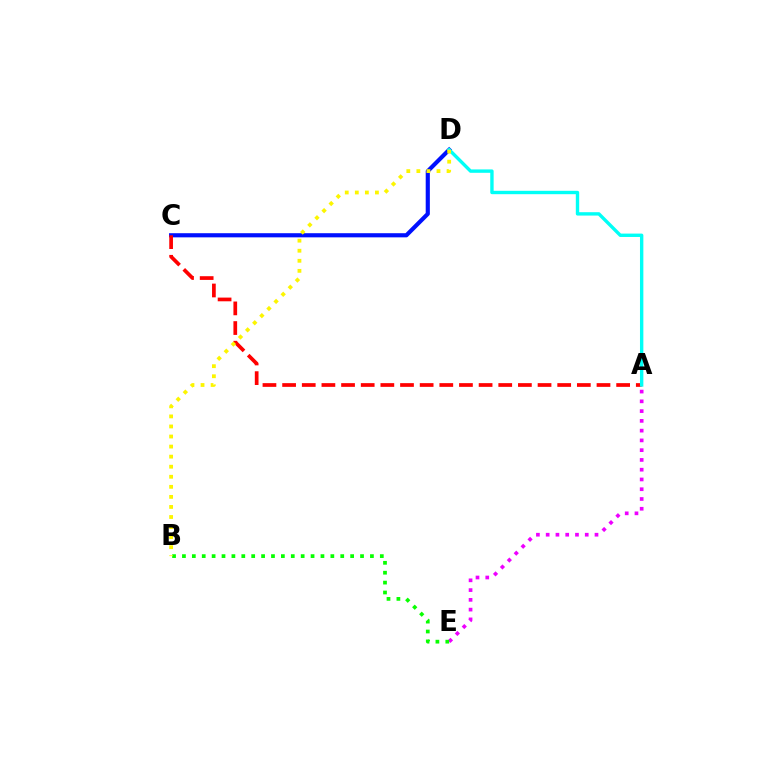{('A', 'E'): [{'color': '#ee00ff', 'line_style': 'dotted', 'thickness': 2.65}], ('C', 'D'): [{'color': '#0010ff', 'line_style': 'solid', 'thickness': 2.98}], ('A', 'C'): [{'color': '#ff0000', 'line_style': 'dashed', 'thickness': 2.67}], ('B', 'E'): [{'color': '#08ff00', 'line_style': 'dotted', 'thickness': 2.69}], ('A', 'D'): [{'color': '#00fff6', 'line_style': 'solid', 'thickness': 2.43}], ('B', 'D'): [{'color': '#fcf500', 'line_style': 'dotted', 'thickness': 2.73}]}